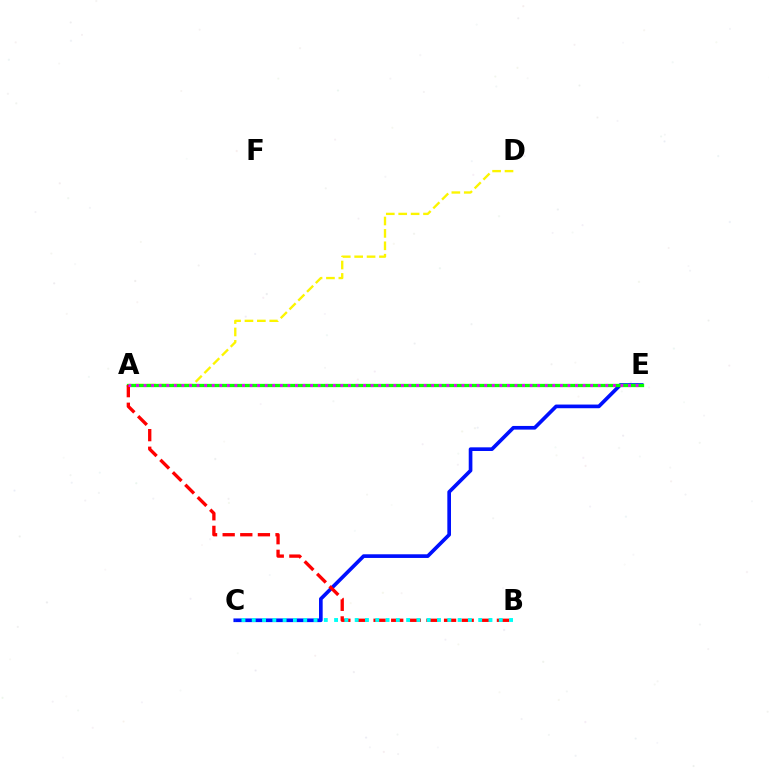{('A', 'D'): [{'color': '#fcf500', 'line_style': 'dashed', 'thickness': 1.68}], ('C', 'E'): [{'color': '#0010ff', 'line_style': 'solid', 'thickness': 2.64}], ('A', 'E'): [{'color': '#08ff00', 'line_style': 'solid', 'thickness': 2.38}, {'color': '#ee00ff', 'line_style': 'dotted', 'thickness': 2.06}], ('A', 'B'): [{'color': '#ff0000', 'line_style': 'dashed', 'thickness': 2.39}], ('B', 'C'): [{'color': '#00fff6', 'line_style': 'dotted', 'thickness': 2.8}]}